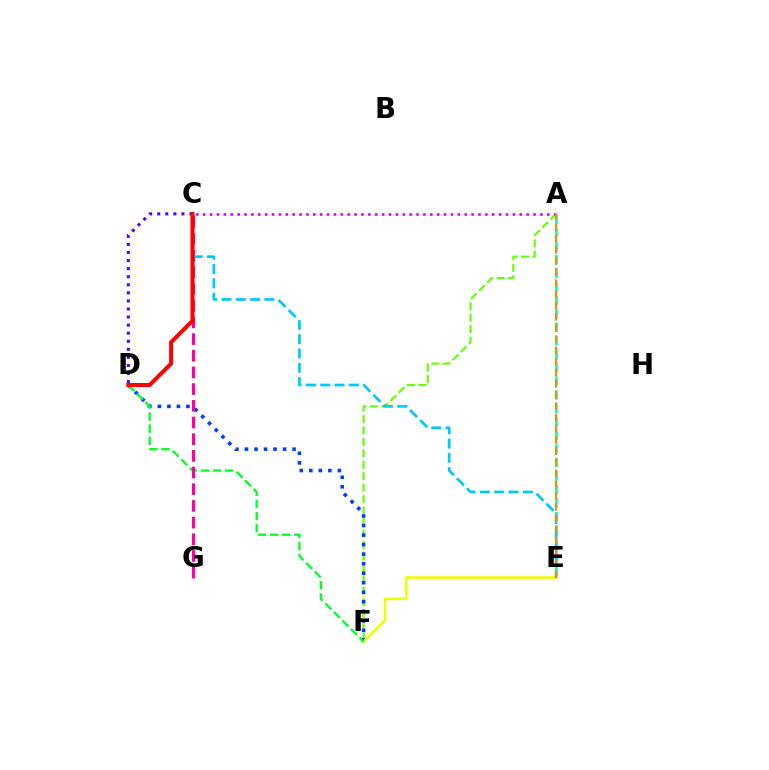{('A', 'F'): [{'color': '#66ff00', 'line_style': 'dashed', 'thickness': 1.56}], ('D', 'F'): [{'color': '#003fff', 'line_style': 'dotted', 'thickness': 2.59}, {'color': '#00ff27', 'line_style': 'dashed', 'thickness': 1.64}], ('E', 'F'): [{'color': '#eeff00', 'line_style': 'solid', 'thickness': 1.86}], ('A', 'E'): [{'color': '#00ffaf', 'line_style': 'dashed', 'thickness': 1.84}, {'color': '#ff8800', 'line_style': 'dashed', 'thickness': 1.52}], ('C', 'G'): [{'color': '#ff00a0', 'line_style': 'dashed', 'thickness': 2.27}], ('C', 'E'): [{'color': '#00c7ff', 'line_style': 'dashed', 'thickness': 1.94}], ('C', 'D'): [{'color': '#4f00ff', 'line_style': 'dotted', 'thickness': 2.19}, {'color': '#ff0000', 'line_style': 'solid', 'thickness': 2.89}], ('A', 'C'): [{'color': '#d600ff', 'line_style': 'dotted', 'thickness': 1.87}]}